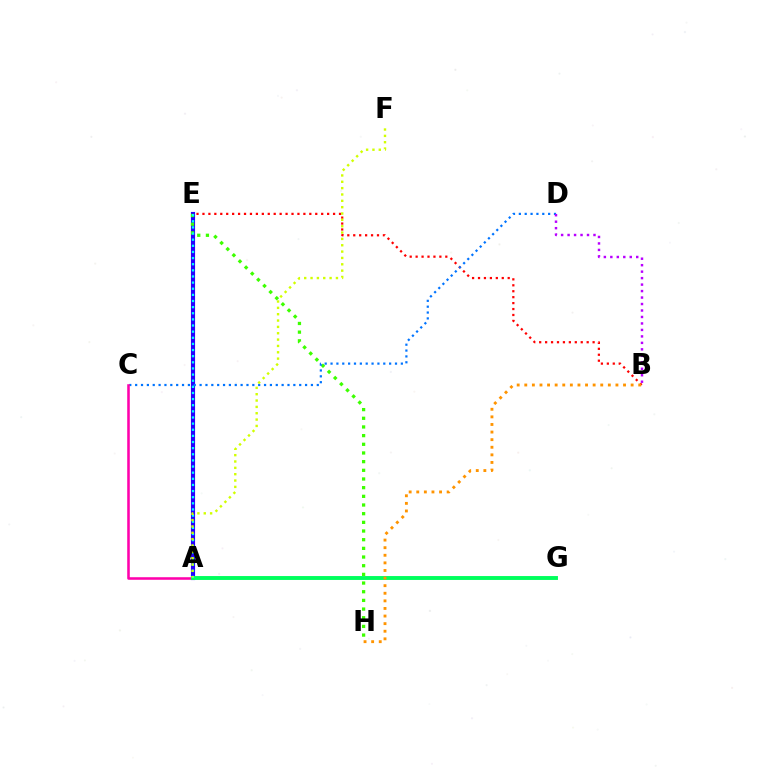{('A', 'E'): [{'color': '#2500ff', 'line_style': 'solid', 'thickness': 2.98}, {'color': '#00fff6', 'line_style': 'dotted', 'thickness': 1.67}], ('E', 'H'): [{'color': '#3dff00', 'line_style': 'dotted', 'thickness': 2.36}], ('B', 'E'): [{'color': '#ff0000', 'line_style': 'dotted', 'thickness': 1.61}], ('C', 'D'): [{'color': '#0074ff', 'line_style': 'dotted', 'thickness': 1.59}], ('A', 'C'): [{'color': '#ff00ac', 'line_style': 'solid', 'thickness': 1.84}], ('B', 'D'): [{'color': '#b900ff', 'line_style': 'dotted', 'thickness': 1.76}], ('A', 'G'): [{'color': '#00ff5c', 'line_style': 'solid', 'thickness': 2.81}], ('B', 'H'): [{'color': '#ff9400', 'line_style': 'dotted', 'thickness': 2.06}], ('A', 'F'): [{'color': '#d1ff00', 'line_style': 'dotted', 'thickness': 1.72}]}